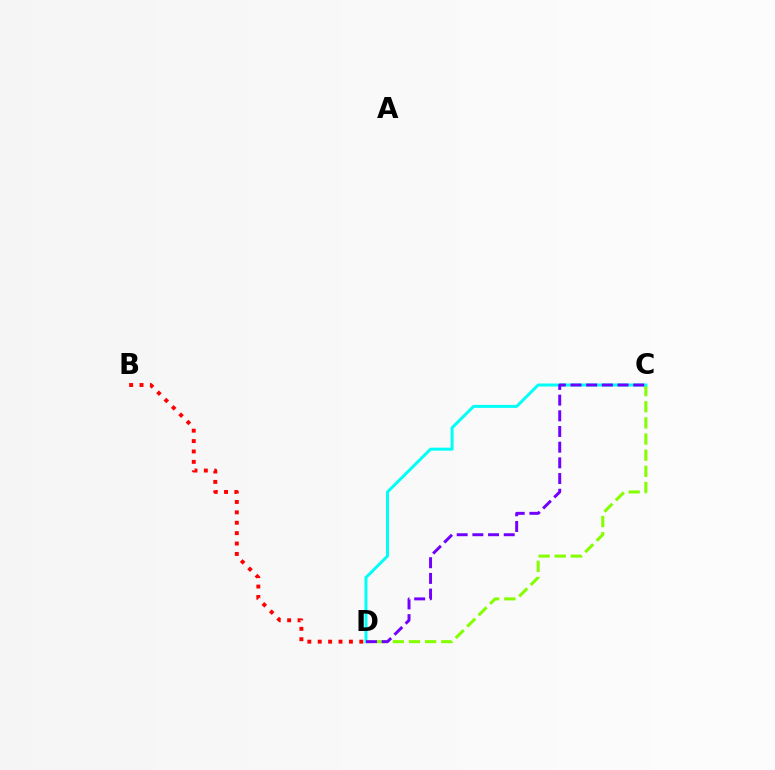{('C', 'D'): [{'color': '#84ff00', 'line_style': 'dashed', 'thickness': 2.19}, {'color': '#00fff6', 'line_style': 'solid', 'thickness': 2.15}, {'color': '#7200ff', 'line_style': 'dashed', 'thickness': 2.13}], ('B', 'D'): [{'color': '#ff0000', 'line_style': 'dotted', 'thickness': 2.82}]}